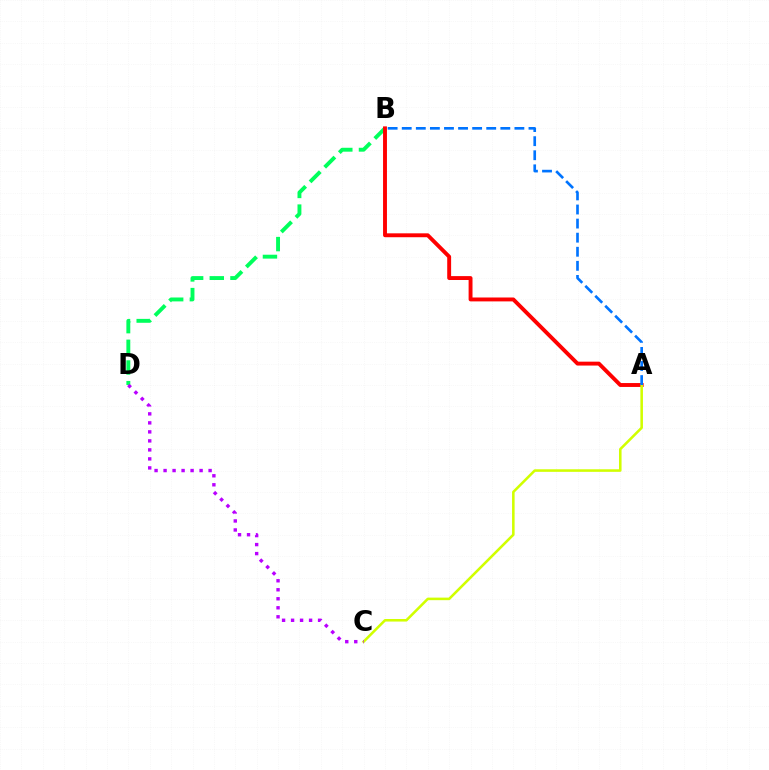{('B', 'D'): [{'color': '#00ff5c', 'line_style': 'dashed', 'thickness': 2.81}], ('A', 'B'): [{'color': '#ff0000', 'line_style': 'solid', 'thickness': 2.81}, {'color': '#0074ff', 'line_style': 'dashed', 'thickness': 1.91}], ('A', 'C'): [{'color': '#d1ff00', 'line_style': 'solid', 'thickness': 1.84}], ('C', 'D'): [{'color': '#b900ff', 'line_style': 'dotted', 'thickness': 2.45}]}